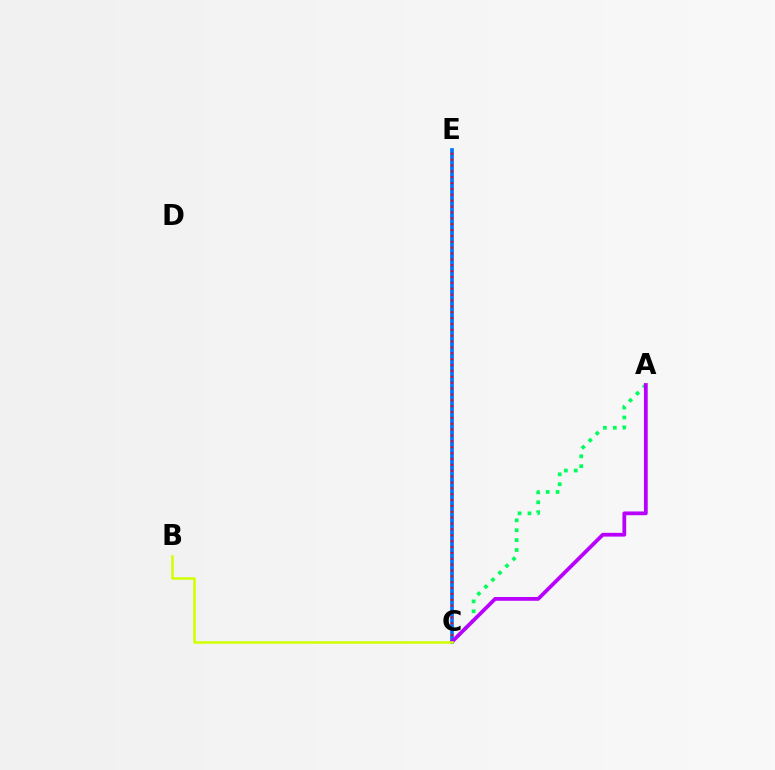{('A', 'C'): [{'color': '#00ff5c', 'line_style': 'dotted', 'thickness': 2.69}, {'color': '#b900ff', 'line_style': 'solid', 'thickness': 2.71}], ('C', 'E'): [{'color': '#0074ff', 'line_style': 'solid', 'thickness': 2.67}, {'color': '#ff0000', 'line_style': 'dotted', 'thickness': 1.59}], ('B', 'C'): [{'color': '#d1ff00', 'line_style': 'solid', 'thickness': 1.83}]}